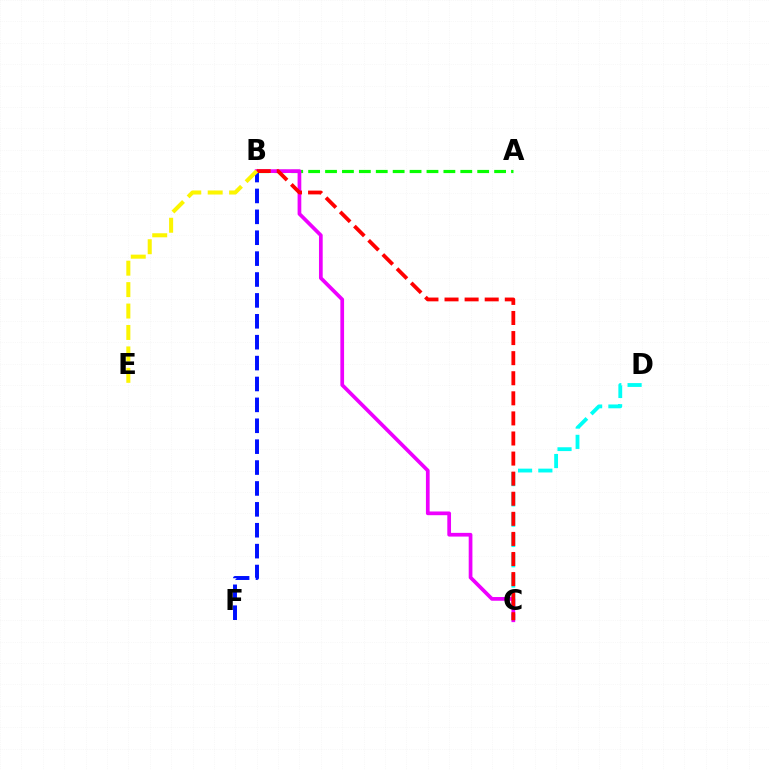{('C', 'D'): [{'color': '#00fff6', 'line_style': 'dashed', 'thickness': 2.76}], ('B', 'F'): [{'color': '#0010ff', 'line_style': 'dashed', 'thickness': 2.84}], ('A', 'B'): [{'color': '#08ff00', 'line_style': 'dashed', 'thickness': 2.3}], ('B', 'C'): [{'color': '#ee00ff', 'line_style': 'solid', 'thickness': 2.67}, {'color': '#ff0000', 'line_style': 'dashed', 'thickness': 2.73}], ('B', 'E'): [{'color': '#fcf500', 'line_style': 'dashed', 'thickness': 2.91}]}